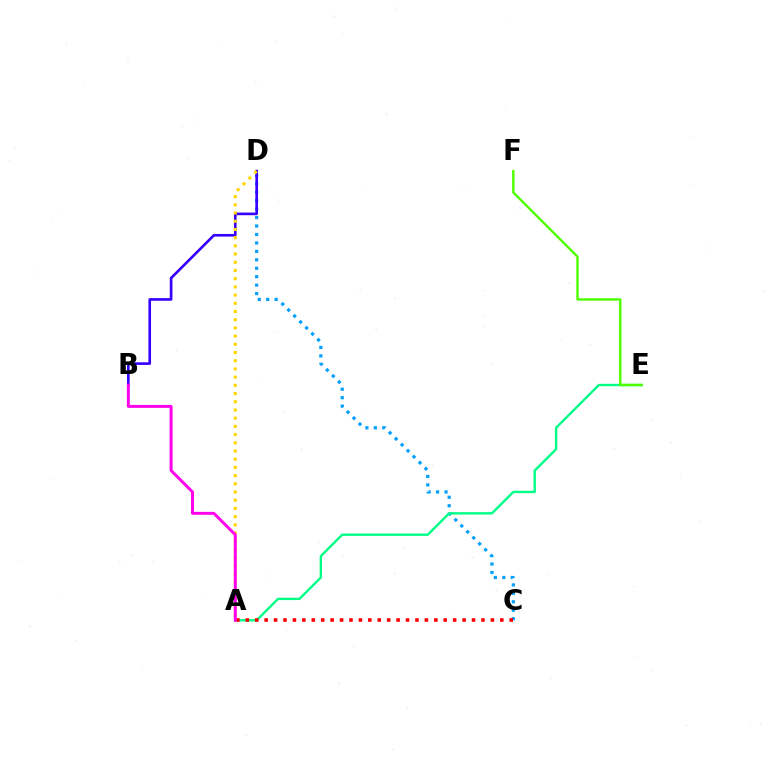{('C', 'D'): [{'color': '#009eff', 'line_style': 'dotted', 'thickness': 2.3}], ('B', 'D'): [{'color': '#3700ff', 'line_style': 'solid', 'thickness': 1.9}], ('A', 'E'): [{'color': '#00ff86', 'line_style': 'solid', 'thickness': 1.71}], ('A', 'D'): [{'color': '#ffd500', 'line_style': 'dotted', 'thickness': 2.23}], ('E', 'F'): [{'color': '#4fff00', 'line_style': 'solid', 'thickness': 1.75}], ('A', 'C'): [{'color': '#ff0000', 'line_style': 'dotted', 'thickness': 2.56}], ('A', 'B'): [{'color': '#ff00ed', 'line_style': 'solid', 'thickness': 2.12}]}